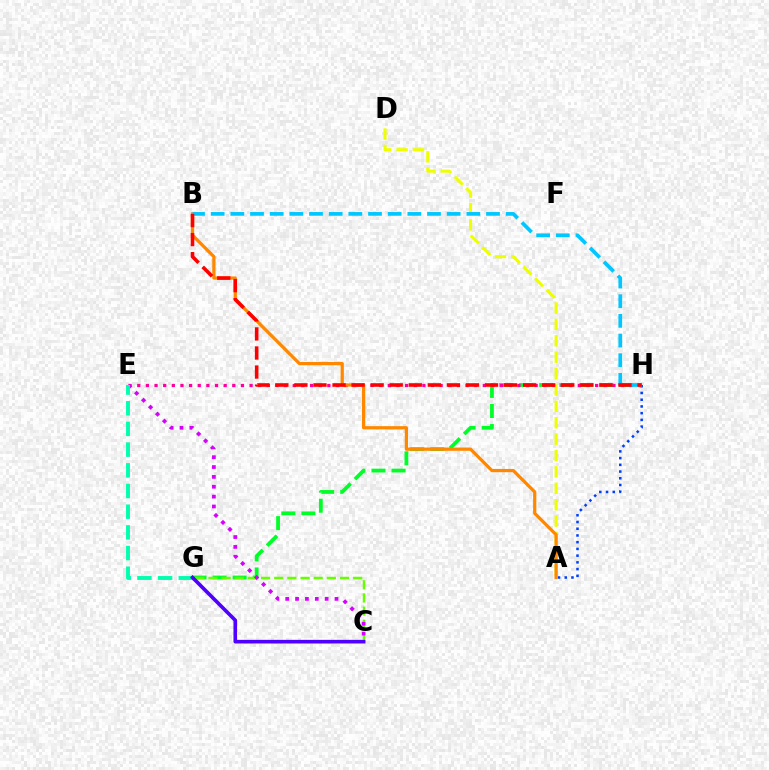{('G', 'H'): [{'color': '#00ff27', 'line_style': 'dashed', 'thickness': 2.73}], ('A', 'H'): [{'color': '#003fff', 'line_style': 'dotted', 'thickness': 1.83}], ('C', 'G'): [{'color': '#66ff00', 'line_style': 'dashed', 'thickness': 1.79}, {'color': '#4f00ff', 'line_style': 'solid', 'thickness': 2.61}], ('E', 'H'): [{'color': '#ff00a0', 'line_style': 'dotted', 'thickness': 2.35}], ('A', 'D'): [{'color': '#eeff00', 'line_style': 'dashed', 'thickness': 2.23}], ('A', 'B'): [{'color': '#ff8800', 'line_style': 'solid', 'thickness': 2.34}], ('B', 'H'): [{'color': '#00c7ff', 'line_style': 'dashed', 'thickness': 2.67}, {'color': '#ff0000', 'line_style': 'dashed', 'thickness': 2.59}], ('C', 'E'): [{'color': '#d600ff', 'line_style': 'dotted', 'thickness': 2.68}], ('E', 'G'): [{'color': '#00ffaf', 'line_style': 'dashed', 'thickness': 2.81}]}